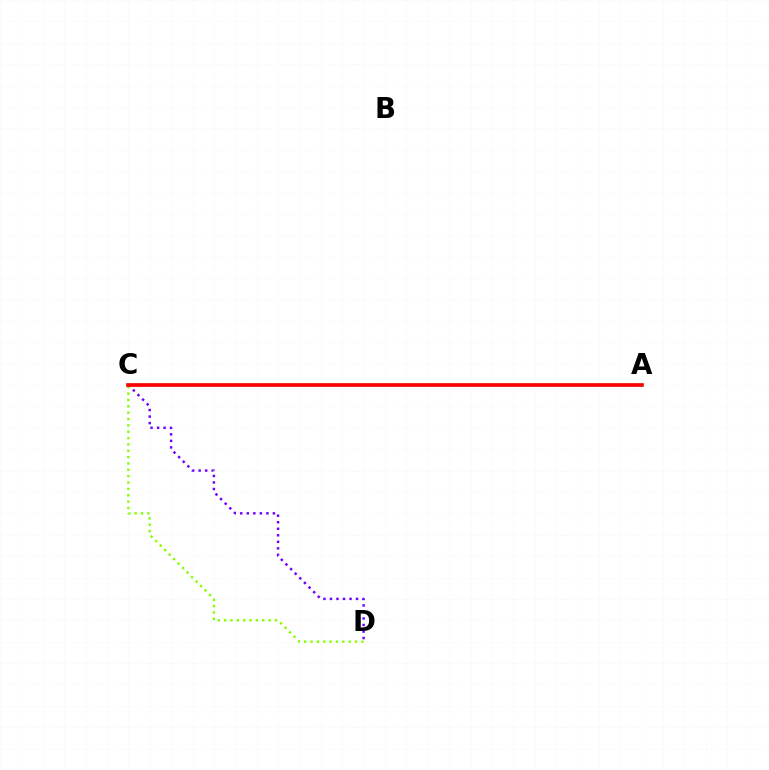{('A', 'C'): [{'color': '#00fff6', 'line_style': 'solid', 'thickness': 1.67}, {'color': '#ff0000', 'line_style': 'solid', 'thickness': 2.63}], ('C', 'D'): [{'color': '#7200ff', 'line_style': 'dotted', 'thickness': 1.77}, {'color': '#84ff00', 'line_style': 'dotted', 'thickness': 1.73}]}